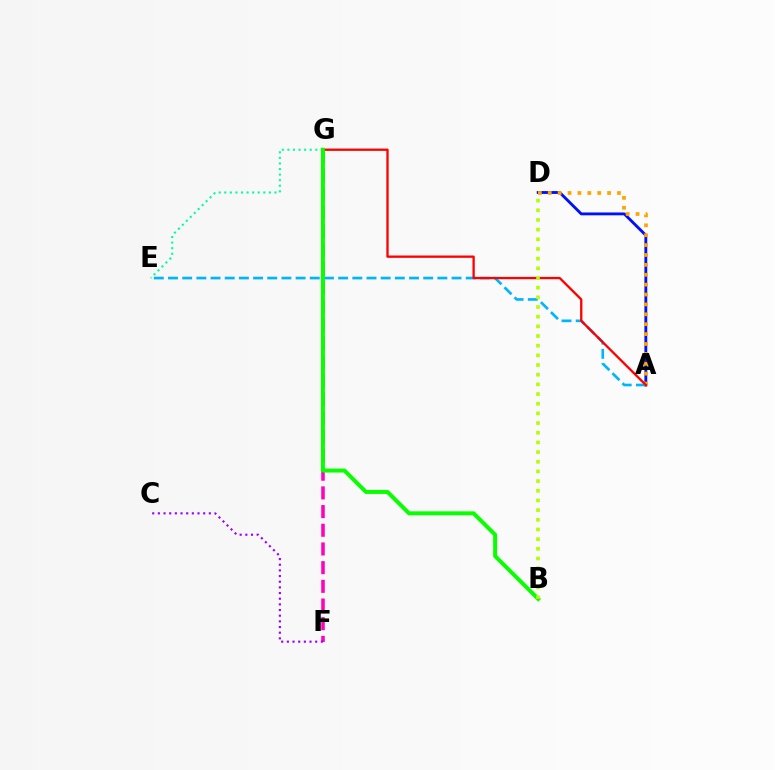{('E', 'G'): [{'color': '#00ff9d', 'line_style': 'dotted', 'thickness': 1.51}], ('A', 'D'): [{'color': '#0010ff', 'line_style': 'solid', 'thickness': 2.06}, {'color': '#ffa500', 'line_style': 'dotted', 'thickness': 2.69}], ('A', 'E'): [{'color': '#00b5ff', 'line_style': 'dashed', 'thickness': 1.93}], ('A', 'G'): [{'color': '#ff0000', 'line_style': 'solid', 'thickness': 1.66}], ('F', 'G'): [{'color': '#ff00bd', 'line_style': 'dashed', 'thickness': 2.54}], ('B', 'G'): [{'color': '#08ff00', 'line_style': 'solid', 'thickness': 2.86}], ('C', 'F'): [{'color': '#9b00ff', 'line_style': 'dotted', 'thickness': 1.54}], ('B', 'D'): [{'color': '#b3ff00', 'line_style': 'dotted', 'thickness': 2.63}]}